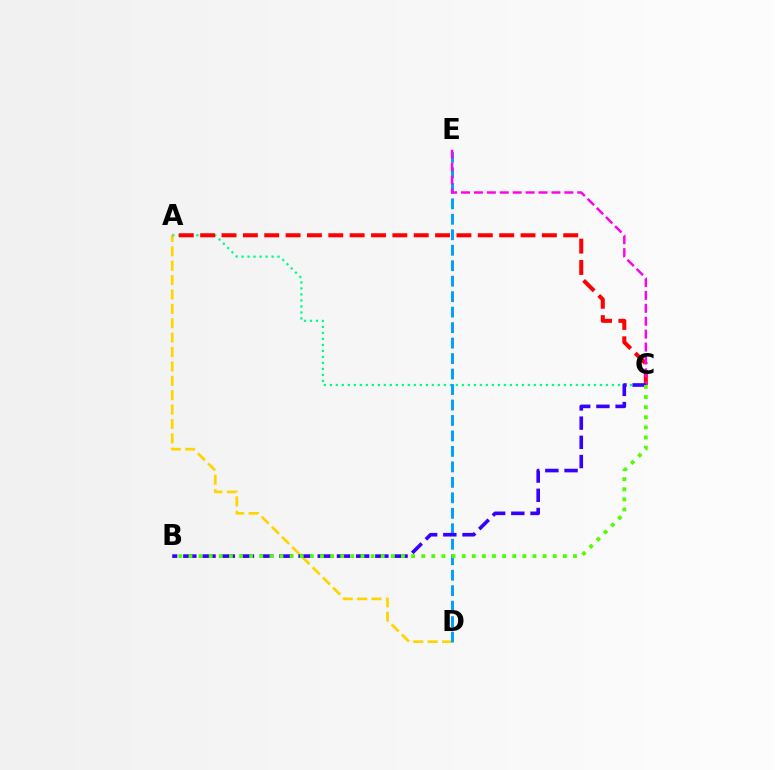{('A', 'C'): [{'color': '#00ff86', 'line_style': 'dotted', 'thickness': 1.63}, {'color': '#ff0000', 'line_style': 'dashed', 'thickness': 2.9}], ('A', 'D'): [{'color': '#ffd500', 'line_style': 'dashed', 'thickness': 1.95}], ('D', 'E'): [{'color': '#009eff', 'line_style': 'dashed', 'thickness': 2.1}], ('C', 'E'): [{'color': '#ff00ed', 'line_style': 'dashed', 'thickness': 1.76}], ('B', 'C'): [{'color': '#3700ff', 'line_style': 'dashed', 'thickness': 2.61}, {'color': '#4fff00', 'line_style': 'dotted', 'thickness': 2.75}]}